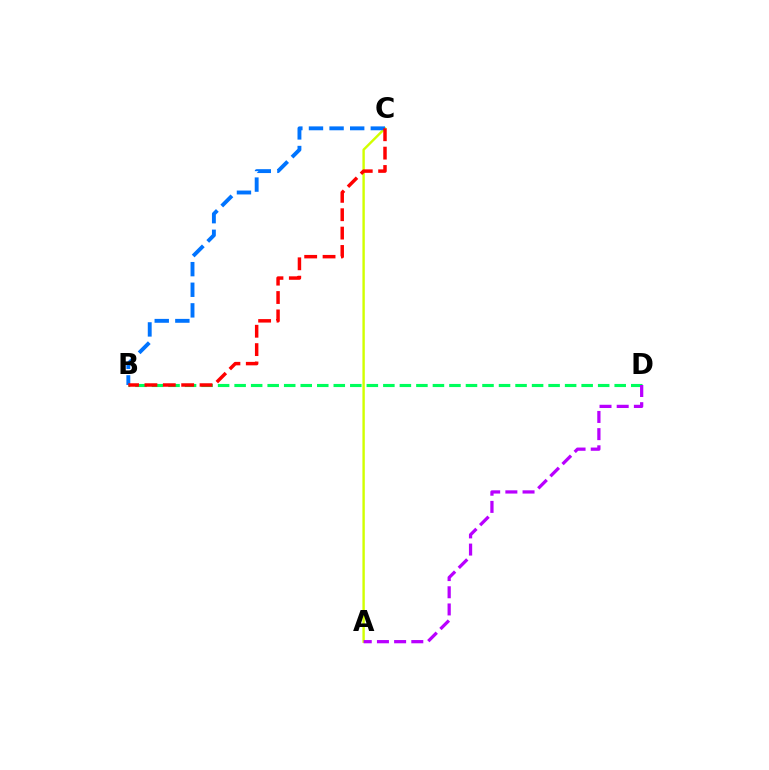{('B', 'D'): [{'color': '#00ff5c', 'line_style': 'dashed', 'thickness': 2.24}], ('A', 'C'): [{'color': '#d1ff00', 'line_style': 'solid', 'thickness': 1.73}], ('B', 'C'): [{'color': '#0074ff', 'line_style': 'dashed', 'thickness': 2.8}, {'color': '#ff0000', 'line_style': 'dashed', 'thickness': 2.5}], ('A', 'D'): [{'color': '#b900ff', 'line_style': 'dashed', 'thickness': 2.33}]}